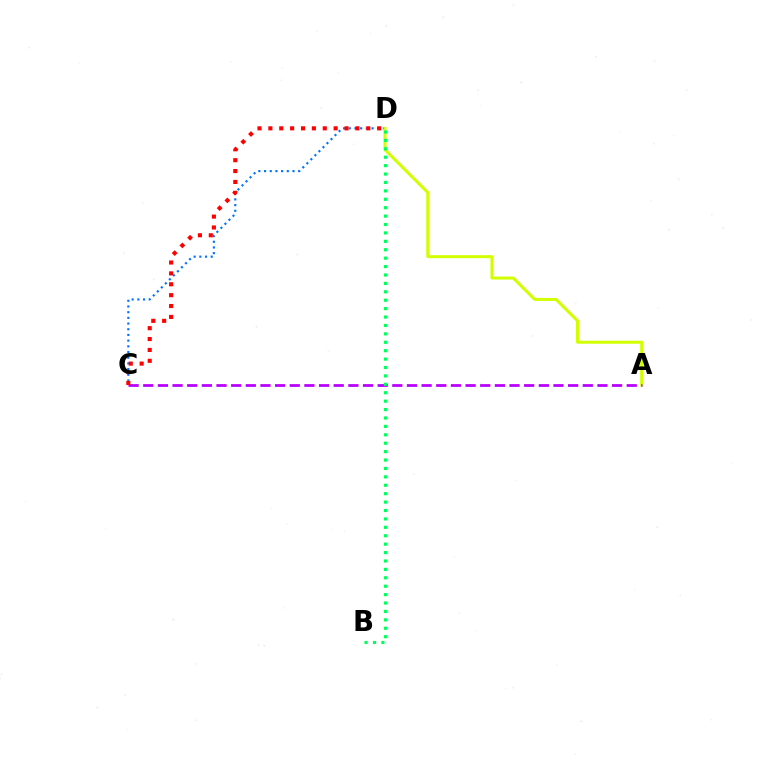{('C', 'D'): [{'color': '#0074ff', 'line_style': 'dotted', 'thickness': 1.55}, {'color': '#ff0000', 'line_style': 'dotted', 'thickness': 2.96}], ('A', 'D'): [{'color': '#d1ff00', 'line_style': 'solid', 'thickness': 2.17}], ('A', 'C'): [{'color': '#b900ff', 'line_style': 'dashed', 'thickness': 1.99}], ('B', 'D'): [{'color': '#00ff5c', 'line_style': 'dotted', 'thickness': 2.29}]}